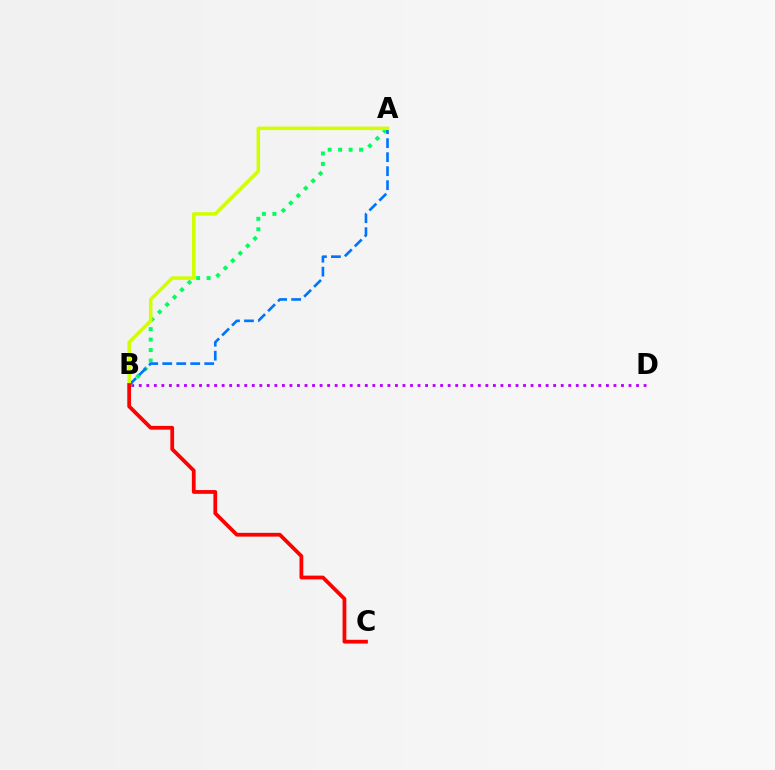{('B', 'D'): [{'color': '#b900ff', 'line_style': 'dotted', 'thickness': 2.05}], ('A', 'B'): [{'color': '#00ff5c', 'line_style': 'dotted', 'thickness': 2.85}, {'color': '#0074ff', 'line_style': 'dashed', 'thickness': 1.9}, {'color': '#d1ff00', 'line_style': 'solid', 'thickness': 2.54}], ('B', 'C'): [{'color': '#ff0000', 'line_style': 'solid', 'thickness': 2.71}]}